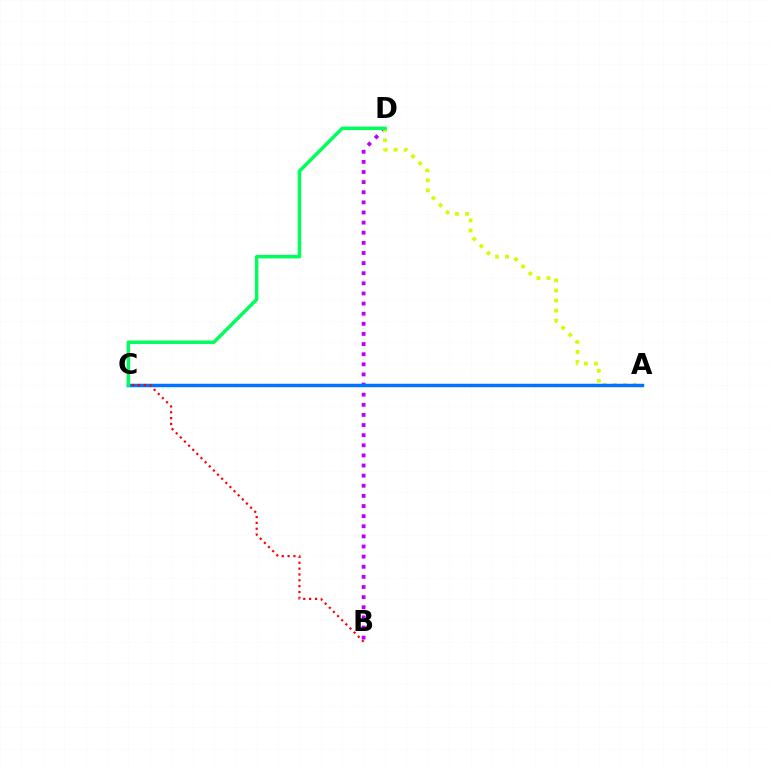{('B', 'D'): [{'color': '#b900ff', 'line_style': 'dotted', 'thickness': 2.75}], ('A', 'D'): [{'color': '#d1ff00', 'line_style': 'dotted', 'thickness': 2.73}], ('A', 'C'): [{'color': '#0074ff', 'line_style': 'solid', 'thickness': 2.49}], ('B', 'C'): [{'color': '#ff0000', 'line_style': 'dotted', 'thickness': 1.59}], ('C', 'D'): [{'color': '#00ff5c', 'line_style': 'solid', 'thickness': 2.52}]}